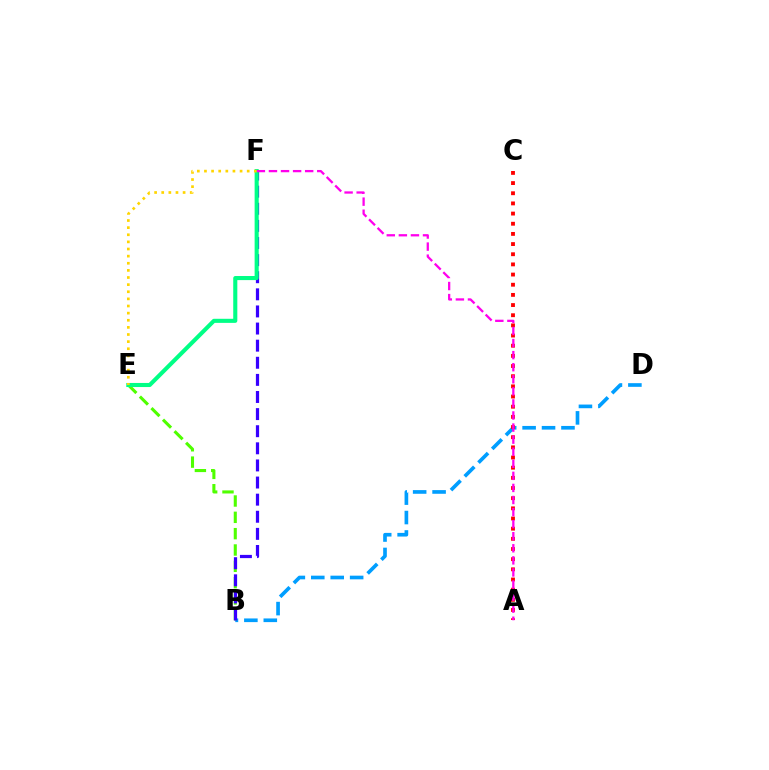{('B', 'D'): [{'color': '#009eff', 'line_style': 'dashed', 'thickness': 2.64}], ('B', 'E'): [{'color': '#4fff00', 'line_style': 'dashed', 'thickness': 2.22}], ('B', 'F'): [{'color': '#3700ff', 'line_style': 'dashed', 'thickness': 2.32}], ('A', 'C'): [{'color': '#ff0000', 'line_style': 'dotted', 'thickness': 2.76}], ('E', 'F'): [{'color': '#00ff86', 'line_style': 'solid', 'thickness': 2.94}, {'color': '#ffd500', 'line_style': 'dotted', 'thickness': 1.94}], ('A', 'F'): [{'color': '#ff00ed', 'line_style': 'dashed', 'thickness': 1.64}]}